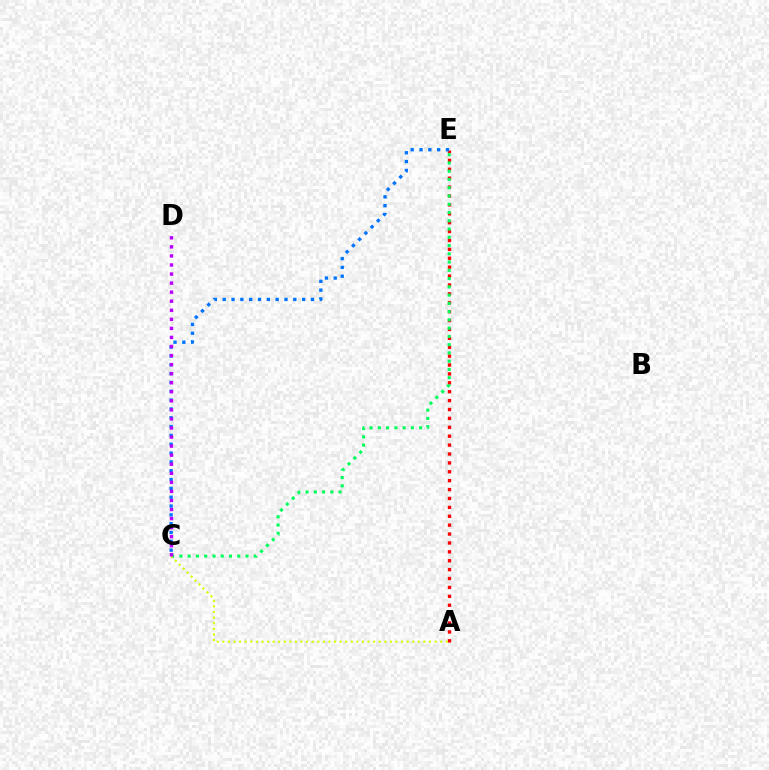{('A', 'E'): [{'color': '#ff0000', 'line_style': 'dotted', 'thickness': 2.42}], ('C', 'E'): [{'color': '#00ff5c', 'line_style': 'dotted', 'thickness': 2.24}, {'color': '#0074ff', 'line_style': 'dotted', 'thickness': 2.4}], ('A', 'C'): [{'color': '#d1ff00', 'line_style': 'dotted', 'thickness': 1.52}], ('C', 'D'): [{'color': '#b900ff', 'line_style': 'dotted', 'thickness': 2.46}]}